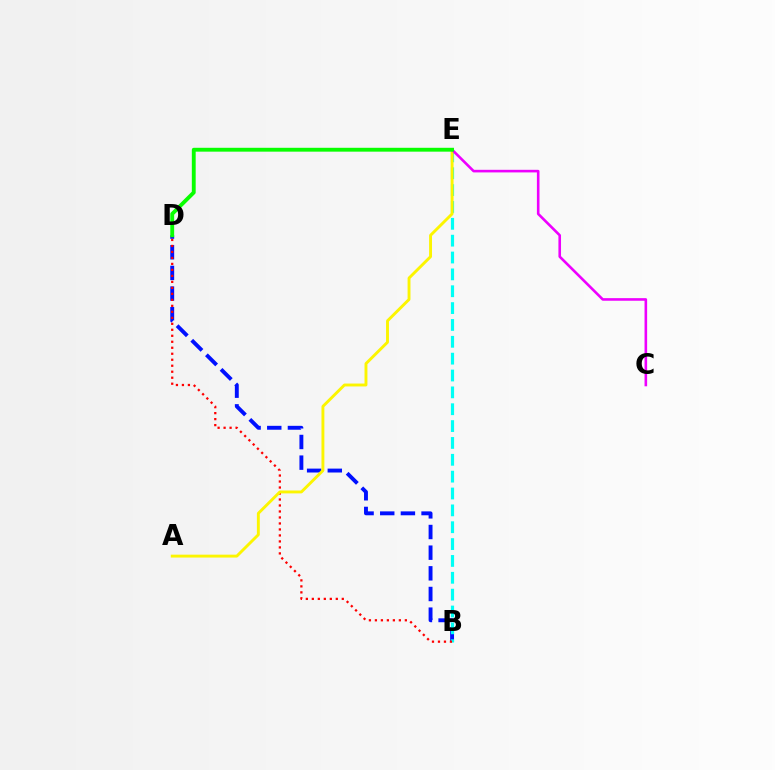{('B', 'D'): [{'color': '#0010ff', 'line_style': 'dashed', 'thickness': 2.81}, {'color': '#ff0000', 'line_style': 'dotted', 'thickness': 1.63}], ('B', 'E'): [{'color': '#00fff6', 'line_style': 'dashed', 'thickness': 2.29}], ('A', 'E'): [{'color': '#fcf500', 'line_style': 'solid', 'thickness': 2.09}], ('C', 'E'): [{'color': '#ee00ff', 'line_style': 'solid', 'thickness': 1.87}], ('D', 'E'): [{'color': '#08ff00', 'line_style': 'solid', 'thickness': 2.78}]}